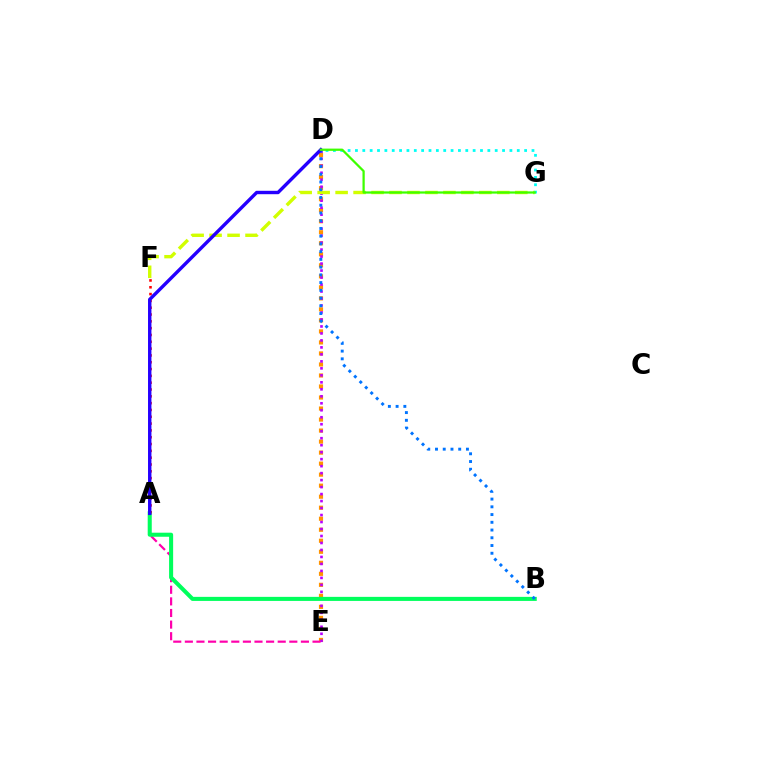{('D', 'E'): [{'color': '#ff9400', 'line_style': 'dotted', 'thickness': 2.99}, {'color': '#b900ff', 'line_style': 'dotted', 'thickness': 1.9}], ('A', 'E'): [{'color': '#ff00ac', 'line_style': 'dashed', 'thickness': 1.58}], ('A', 'B'): [{'color': '#00ff5c', 'line_style': 'solid', 'thickness': 2.92}], ('F', 'G'): [{'color': '#d1ff00', 'line_style': 'dashed', 'thickness': 2.44}], ('A', 'F'): [{'color': '#ff0000', 'line_style': 'dotted', 'thickness': 1.85}], ('B', 'D'): [{'color': '#0074ff', 'line_style': 'dotted', 'thickness': 2.1}], ('A', 'D'): [{'color': '#2500ff', 'line_style': 'solid', 'thickness': 2.45}], ('D', 'G'): [{'color': '#00fff6', 'line_style': 'dotted', 'thickness': 2.0}, {'color': '#3dff00', 'line_style': 'solid', 'thickness': 1.62}]}